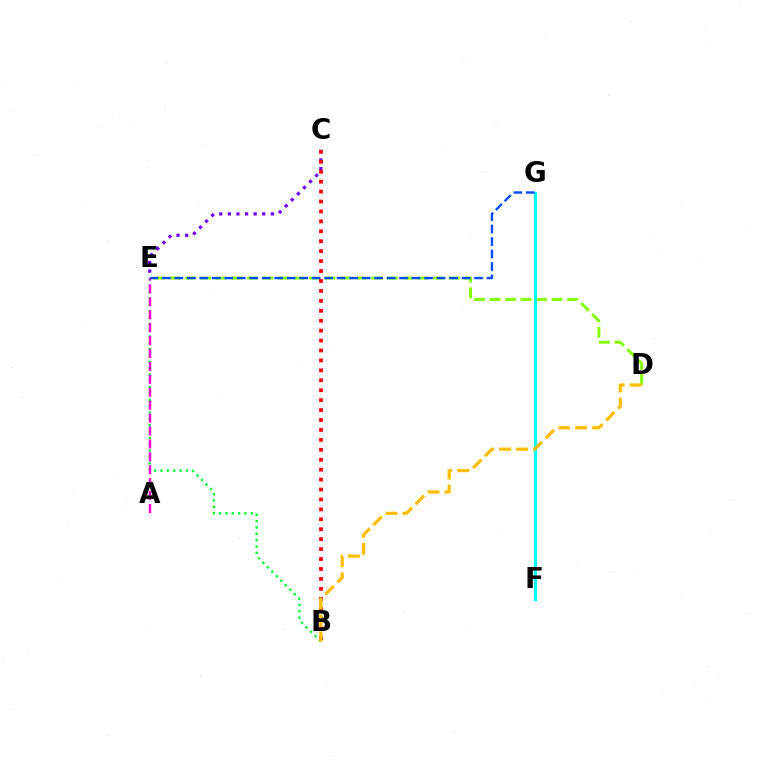{('D', 'E'): [{'color': '#84ff00', 'line_style': 'dashed', 'thickness': 2.11}], ('B', 'E'): [{'color': '#00ff39', 'line_style': 'dotted', 'thickness': 1.72}], ('C', 'E'): [{'color': '#7200ff', 'line_style': 'dotted', 'thickness': 2.34}], ('F', 'G'): [{'color': '#00fff6', 'line_style': 'solid', 'thickness': 2.37}], ('B', 'C'): [{'color': '#ff0000', 'line_style': 'dotted', 'thickness': 2.7}], ('A', 'E'): [{'color': '#ff00cf', 'line_style': 'dashed', 'thickness': 1.75}], ('E', 'G'): [{'color': '#004bff', 'line_style': 'dashed', 'thickness': 1.7}], ('B', 'D'): [{'color': '#ffbd00', 'line_style': 'dashed', 'thickness': 2.31}]}